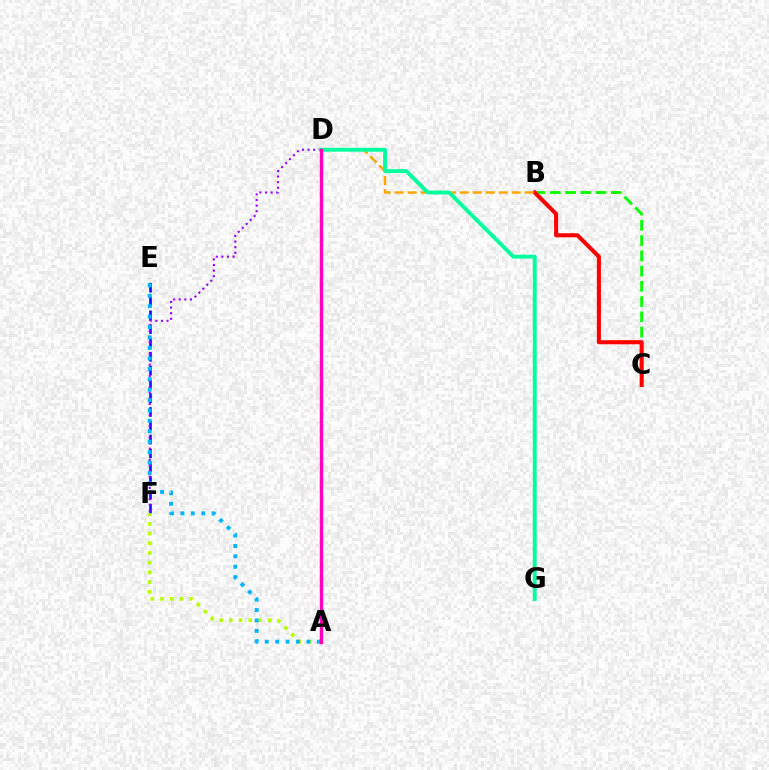{('E', 'F'): [{'color': '#0010ff', 'line_style': 'dashed', 'thickness': 1.88}], ('B', 'C'): [{'color': '#08ff00', 'line_style': 'dashed', 'thickness': 2.07}, {'color': '#ff0000', 'line_style': 'solid', 'thickness': 2.93}], ('A', 'F'): [{'color': '#b3ff00', 'line_style': 'dotted', 'thickness': 2.64}], ('D', 'F'): [{'color': '#9b00ff', 'line_style': 'dotted', 'thickness': 1.52}], ('B', 'D'): [{'color': '#ffa500', 'line_style': 'dashed', 'thickness': 1.77}], ('D', 'G'): [{'color': '#00ff9d', 'line_style': 'solid', 'thickness': 2.81}], ('A', 'E'): [{'color': '#00b5ff', 'line_style': 'dotted', 'thickness': 2.83}], ('A', 'D'): [{'color': '#ff00bd', 'line_style': 'solid', 'thickness': 2.44}]}